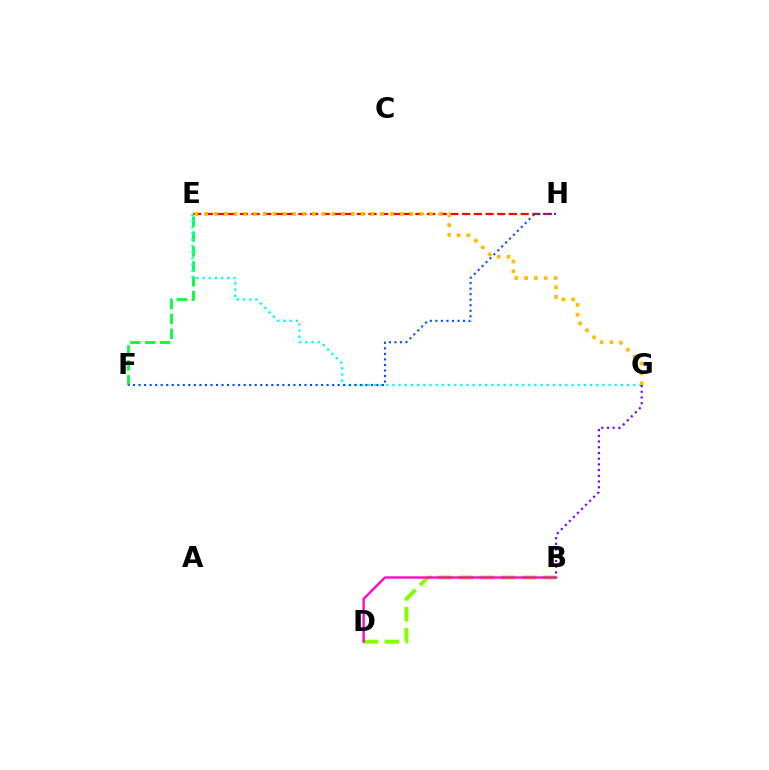{('E', 'F'): [{'color': '#00ff39', 'line_style': 'dashed', 'thickness': 2.02}], ('E', 'H'): [{'color': '#ff0000', 'line_style': 'dashed', 'thickness': 1.59}], ('B', 'D'): [{'color': '#84ff00', 'line_style': 'dashed', 'thickness': 2.85}, {'color': '#ff00cf', 'line_style': 'solid', 'thickness': 1.67}], ('E', 'G'): [{'color': '#00fff6', 'line_style': 'dotted', 'thickness': 1.68}, {'color': '#ffbd00', 'line_style': 'dotted', 'thickness': 2.66}], ('B', 'G'): [{'color': '#7200ff', 'line_style': 'dotted', 'thickness': 1.55}], ('F', 'H'): [{'color': '#004bff', 'line_style': 'dotted', 'thickness': 1.5}]}